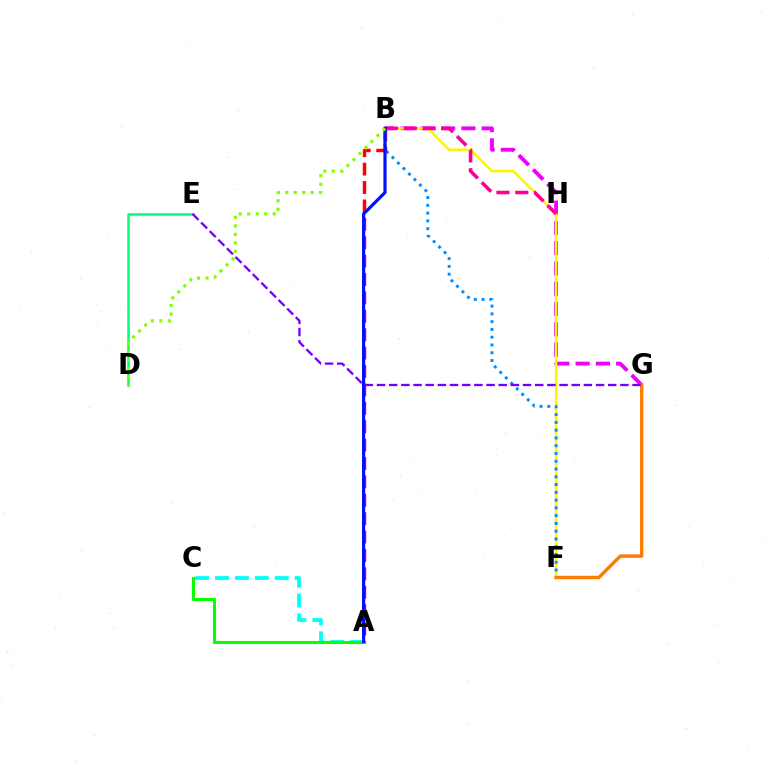{('A', 'C'): [{'color': '#00fff6', 'line_style': 'dashed', 'thickness': 2.7}, {'color': '#08ff00', 'line_style': 'solid', 'thickness': 2.24}], ('B', 'G'): [{'color': '#ee00ff', 'line_style': 'dashed', 'thickness': 2.75}], ('B', 'F'): [{'color': '#fcf500', 'line_style': 'solid', 'thickness': 1.76}, {'color': '#008cff', 'line_style': 'dotted', 'thickness': 2.11}], ('A', 'B'): [{'color': '#ff0000', 'line_style': 'dashed', 'thickness': 2.5}, {'color': '#0010ff', 'line_style': 'solid', 'thickness': 2.3}], ('B', 'H'): [{'color': '#ff0094', 'line_style': 'dashed', 'thickness': 2.56}], ('F', 'G'): [{'color': '#ff7c00', 'line_style': 'solid', 'thickness': 2.45}], ('D', 'E'): [{'color': '#00ff74', 'line_style': 'solid', 'thickness': 1.8}], ('E', 'G'): [{'color': '#7200ff', 'line_style': 'dashed', 'thickness': 1.65}], ('B', 'D'): [{'color': '#84ff00', 'line_style': 'dotted', 'thickness': 2.31}]}